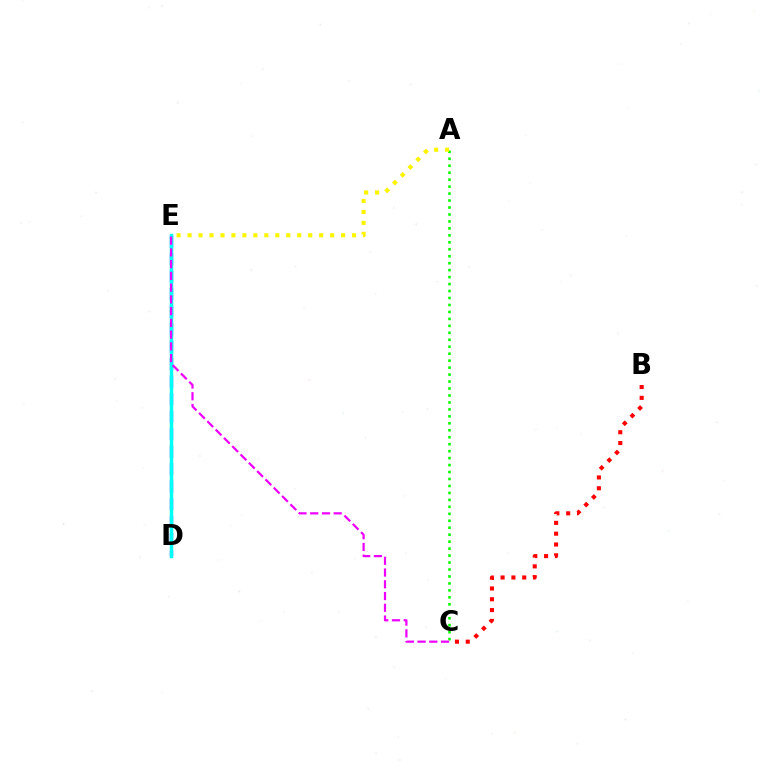{('A', 'C'): [{'color': '#08ff00', 'line_style': 'dotted', 'thickness': 1.89}], ('A', 'E'): [{'color': '#fcf500', 'line_style': 'dotted', 'thickness': 2.98}], ('D', 'E'): [{'color': '#0010ff', 'line_style': 'dashed', 'thickness': 2.38}, {'color': '#00fff6', 'line_style': 'solid', 'thickness': 2.48}], ('C', 'E'): [{'color': '#ee00ff', 'line_style': 'dashed', 'thickness': 1.6}], ('B', 'C'): [{'color': '#ff0000', 'line_style': 'dotted', 'thickness': 2.94}]}